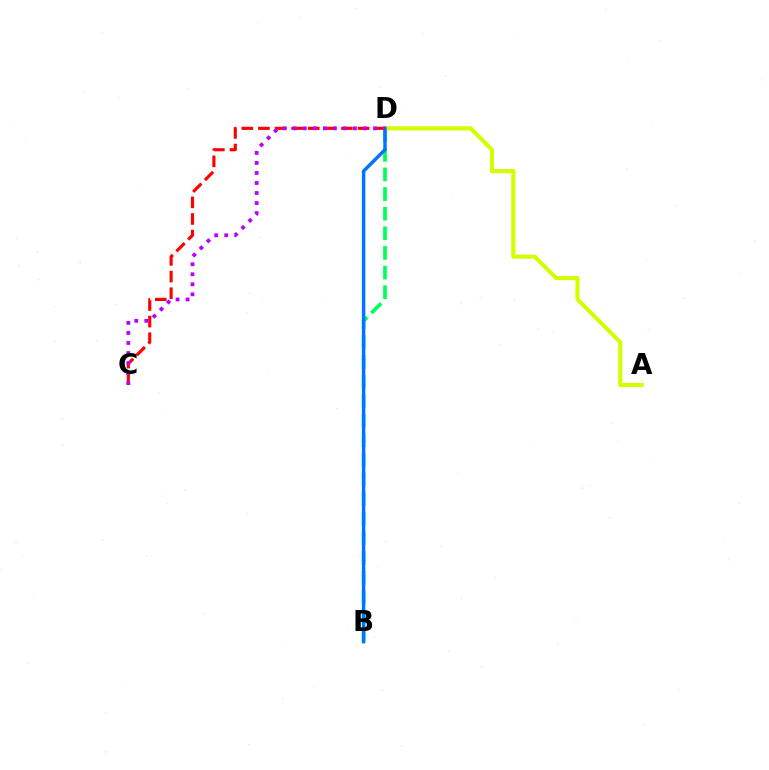{('B', 'D'): [{'color': '#00ff5c', 'line_style': 'dashed', 'thickness': 2.67}, {'color': '#0074ff', 'line_style': 'solid', 'thickness': 2.48}], ('C', 'D'): [{'color': '#ff0000', 'line_style': 'dashed', 'thickness': 2.26}, {'color': '#b900ff', 'line_style': 'dotted', 'thickness': 2.73}], ('A', 'D'): [{'color': '#d1ff00', 'line_style': 'solid', 'thickness': 2.97}]}